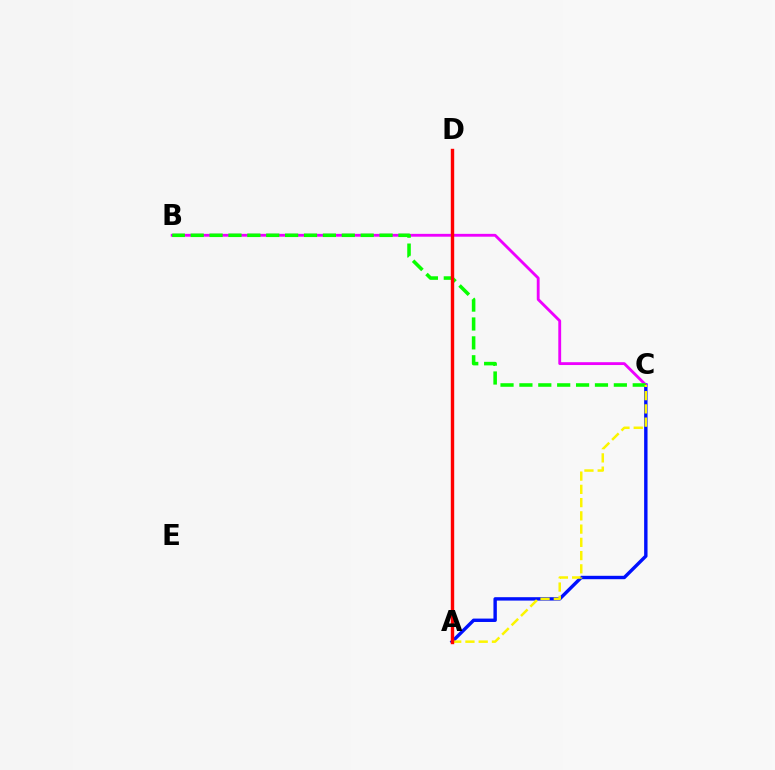{('A', 'D'): [{'color': '#00fff6', 'line_style': 'solid', 'thickness': 2.06}, {'color': '#ff0000', 'line_style': 'solid', 'thickness': 2.45}], ('A', 'C'): [{'color': '#0010ff', 'line_style': 'solid', 'thickness': 2.45}, {'color': '#fcf500', 'line_style': 'dashed', 'thickness': 1.8}], ('B', 'C'): [{'color': '#ee00ff', 'line_style': 'solid', 'thickness': 2.05}, {'color': '#08ff00', 'line_style': 'dashed', 'thickness': 2.57}]}